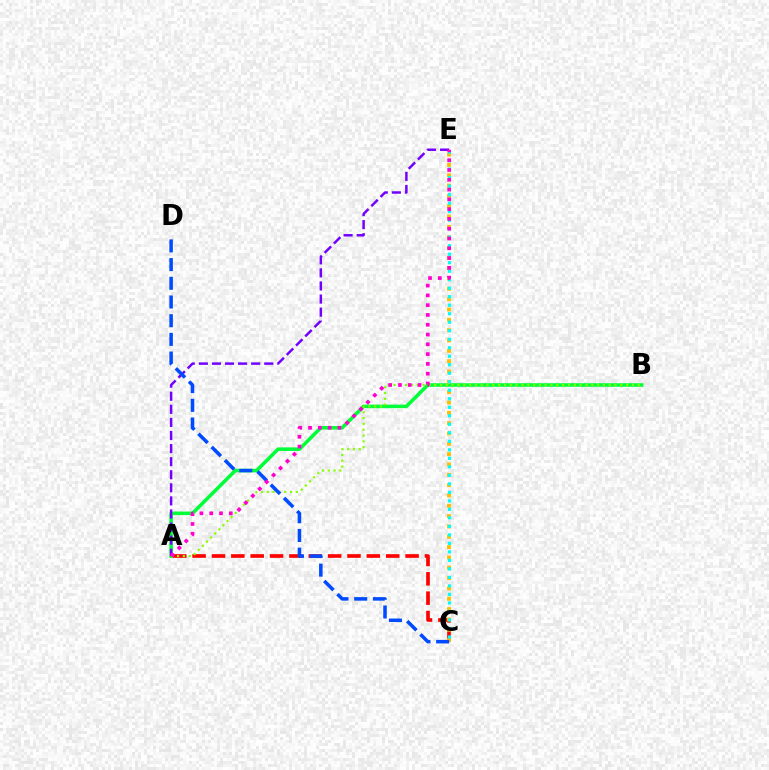{('A', 'B'): [{'color': '#00ff39', 'line_style': 'solid', 'thickness': 2.56}, {'color': '#84ff00', 'line_style': 'dotted', 'thickness': 1.58}], ('A', 'C'): [{'color': '#ff0000', 'line_style': 'dashed', 'thickness': 2.63}], ('A', 'E'): [{'color': '#7200ff', 'line_style': 'dashed', 'thickness': 1.78}, {'color': '#ff00cf', 'line_style': 'dotted', 'thickness': 2.66}], ('C', 'E'): [{'color': '#ffbd00', 'line_style': 'dotted', 'thickness': 2.81}, {'color': '#00fff6', 'line_style': 'dotted', 'thickness': 2.31}], ('C', 'D'): [{'color': '#004bff', 'line_style': 'dashed', 'thickness': 2.54}]}